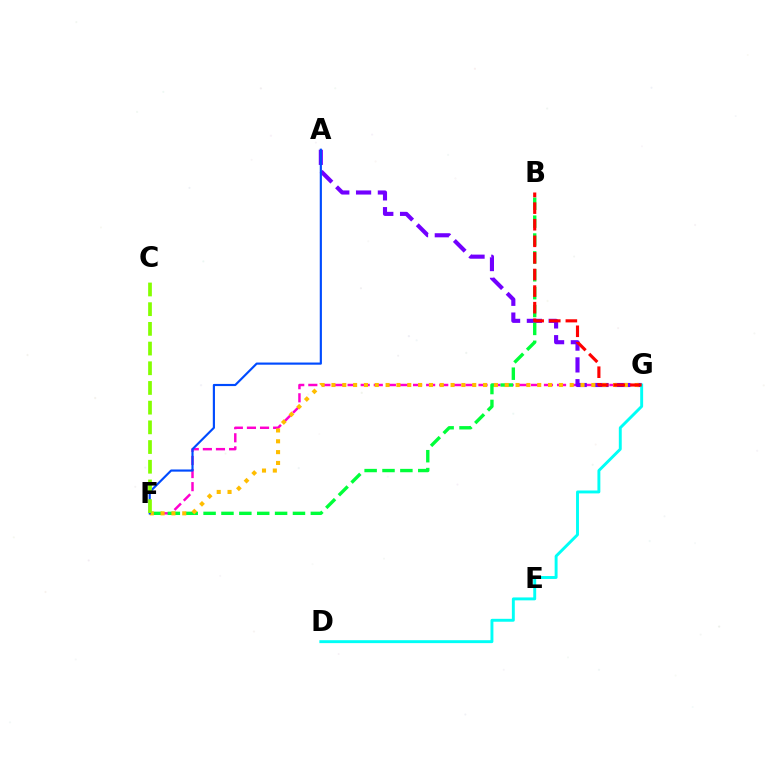{('F', 'G'): [{'color': '#ff00cf', 'line_style': 'dashed', 'thickness': 1.78}, {'color': '#ffbd00', 'line_style': 'dotted', 'thickness': 2.94}], ('A', 'G'): [{'color': '#7200ff', 'line_style': 'dashed', 'thickness': 2.96}], ('D', 'G'): [{'color': '#00fff6', 'line_style': 'solid', 'thickness': 2.1}], ('B', 'F'): [{'color': '#00ff39', 'line_style': 'dashed', 'thickness': 2.43}], ('B', 'G'): [{'color': '#ff0000', 'line_style': 'dashed', 'thickness': 2.25}], ('A', 'F'): [{'color': '#004bff', 'line_style': 'solid', 'thickness': 1.55}], ('C', 'F'): [{'color': '#84ff00', 'line_style': 'dashed', 'thickness': 2.68}]}